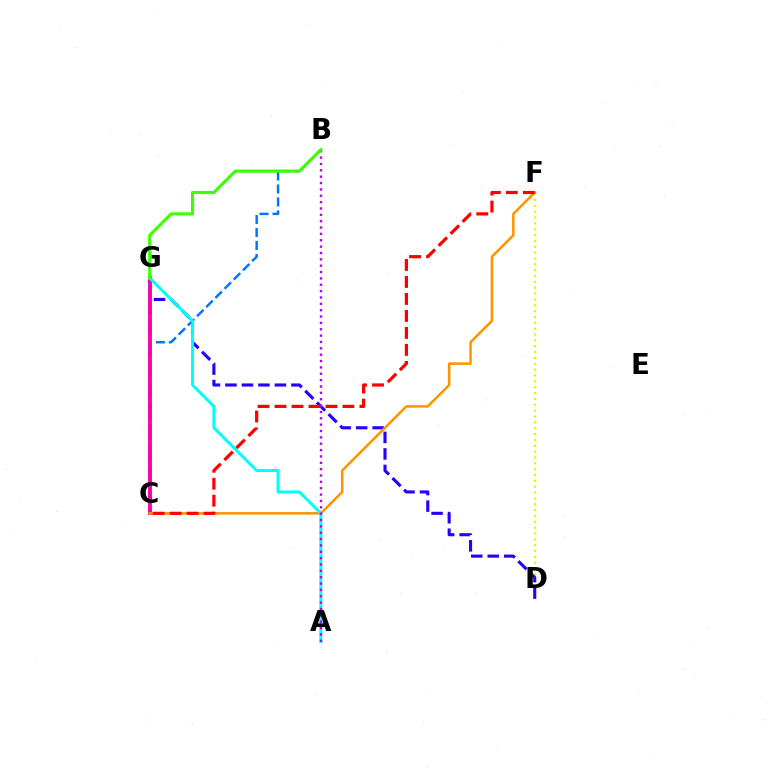{('D', 'F'): [{'color': '#d1ff00', 'line_style': 'dotted', 'thickness': 1.59}], ('D', 'G'): [{'color': '#2500ff', 'line_style': 'dashed', 'thickness': 2.24}], ('B', 'C'): [{'color': '#0074ff', 'line_style': 'dashed', 'thickness': 1.76}], ('C', 'G'): [{'color': '#00ff5c', 'line_style': 'dashed', 'thickness': 2.85}, {'color': '#ff00ac', 'line_style': 'solid', 'thickness': 2.77}], ('C', 'F'): [{'color': '#ff9400', 'line_style': 'solid', 'thickness': 1.82}, {'color': '#ff0000', 'line_style': 'dashed', 'thickness': 2.31}], ('A', 'G'): [{'color': '#00fff6', 'line_style': 'solid', 'thickness': 2.13}], ('A', 'B'): [{'color': '#b900ff', 'line_style': 'dotted', 'thickness': 1.73}], ('B', 'G'): [{'color': '#3dff00', 'line_style': 'solid', 'thickness': 2.25}]}